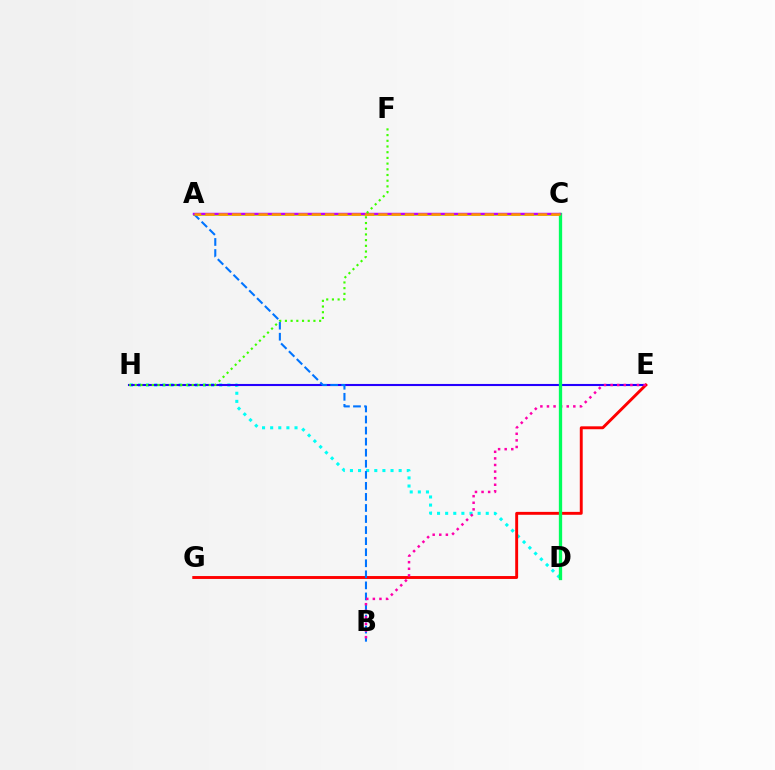{('D', 'H'): [{'color': '#00fff6', 'line_style': 'dotted', 'thickness': 2.21}], ('A', 'C'): [{'color': '#d1ff00', 'line_style': 'solid', 'thickness': 2.14}, {'color': '#b900ff', 'line_style': 'solid', 'thickness': 1.77}, {'color': '#ff9400', 'line_style': 'dashed', 'thickness': 1.81}], ('E', 'H'): [{'color': '#2500ff', 'line_style': 'solid', 'thickness': 1.51}], ('E', 'G'): [{'color': '#ff0000', 'line_style': 'solid', 'thickness': 2.09}], ('A', 'B'): [{'color': '#0074ff', 'line_style': 'dashed', 'thickness': 1.5}], ('B', 'E'): [{'color': '#ff00ac', 'line_style': 'dotted', 'thickness': 1.79}], ('C', 'D'): [{'color': '#00ff5c', 'line_style': 'solid', 'thickness': 2.37}], ('F', 'H'): [{'color': '#3dff00', 'line_style': 'dotted', 'thickness': 1.55}]}